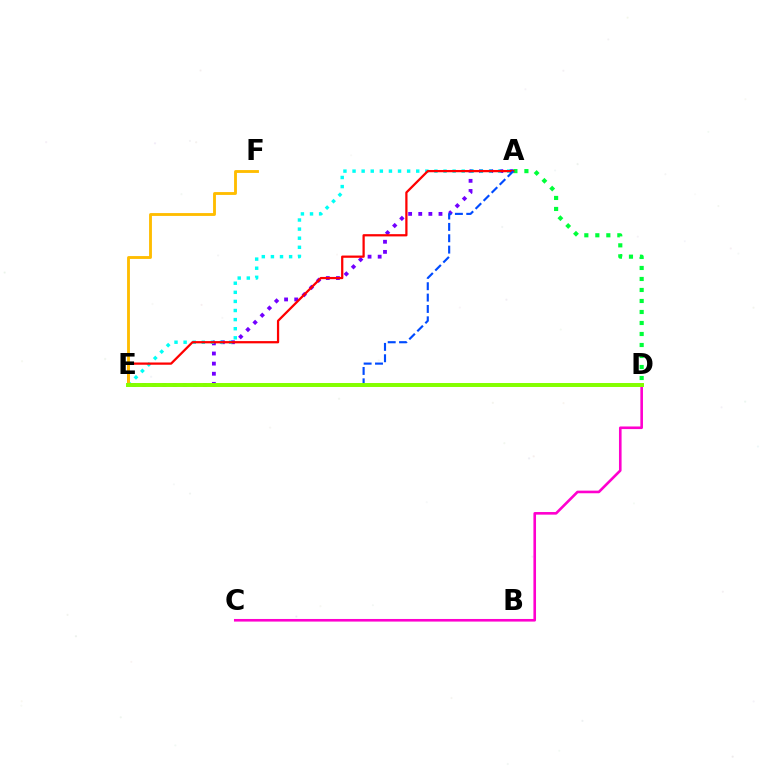{('A', 'E'): [{'color': '#7200ff', 'line_style': 'dotted', 'thickness': 2.75}, {'color': '#00fff6', 'line_style': 'dotted', 'thickness': 2.47}, {'color': '#ff0000', 'line_style': 'solid', 'thickness': 1.62}, {'color': '#004bff', 'line_style': 'dashed', 'thickness': 1.54}], ('A', 'D'): [{'color': '#00ff39', 'line_style': 'dotted', 'thickness': 2.99}], ('C', 'D'): [{'color': '#ff00cf', 'line_style': 'solid', 'thickness': 1.88}], ('E', 'F'): [{'color': '#ffbd00', 'line_style': 'solid', 'thickness': 2.05}], ('D', 'E'): [{'color': '#84ff00', 'line_style': 'solid', 'thickness': 2.85}]}